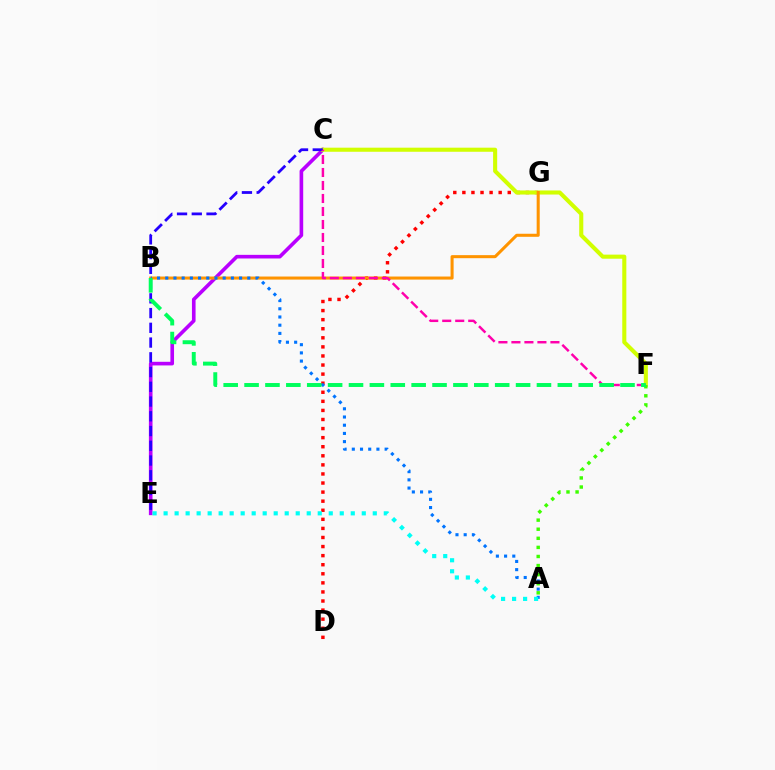{('C', 'E'): [{'color': '#b900ff', 'line_style': 'solid', 'thickness': 2.61}, {'color': '#2500ff', 'line_style': 'dashed', 'thickness': 2.0}], ('D', 'G'): [{'color': '#ff0000', 'line_style': 'dotted', 'thickness': 2.47}], ('C', 'F'): [{'color': '#d1ff00', 'line_style': 'solid', 'thickness': 2.94}, {'color': '#ff00ac', 'line_style': 'dashed', 'thickness': 1.77}], ('B', 'G'): [{'color': '#ff9400', 'line_style': 'solid', 'thickness': 2.2}], ('A', 'B'): [{'color': '#0074ff', 'line_style': 'dotted', 'thickness': 2.23}], ('A', 'E'): [{'color': '#00fff6', 'line_style': 'dotted', 'thickness': 2.99}], ('A', 'F'): [{'color': '#3dff00', 'line_style': 'dotted', 'thickness': 2.47}], ('B', 'F'): [{'color': '#00ff5c', 'line_style': 'dashed', 'thickness': 2.84}]}